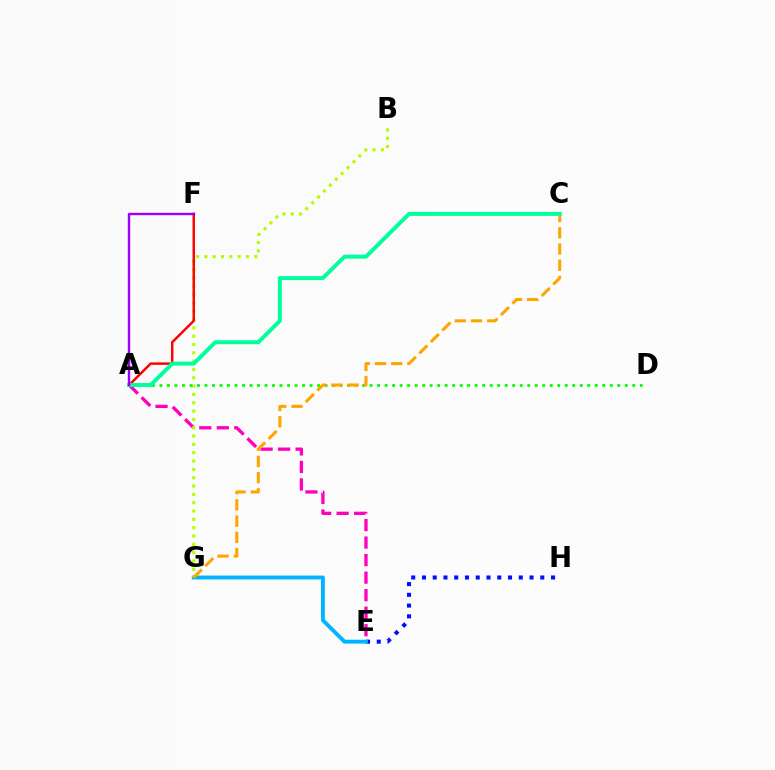{('A', 'E'): [{'color': '#ff00bd', 'line_style': 'dashed', 'thickness': 2.38}], ('E', 'H'): [{'color': '#0010ff', 'line_style': 'dotted', 'thickness': 2.92}], ('E', 'G'): [{'color': '#00b5ff', 'line_style': 'solid', 'thickness': 2.79}], ('B', 'G'): [{'color': '#b3ff00', 'line_style': 'dotted', 'thickness': 2.26}], ('A', 'F'): [{'color': '#ff0000', 'line_style': 'solid', 'thickness': 1.77}, {'color': '#9b00ff', 'line_style': 'solid', 'thickness': 1.71}], ('A', 'D'): [{'color': '#08ff00', 'line_style': 'dotted', 'thickness': 2.04}], ('C', 'G'): [{'color': '#ffa500', 'line_style': 'dashed', 'thickness': 2.21}], ('A', 'C'): [{'color': '#00ff9d', 'line_style': 'solid', 'thickness': 2.85}]}